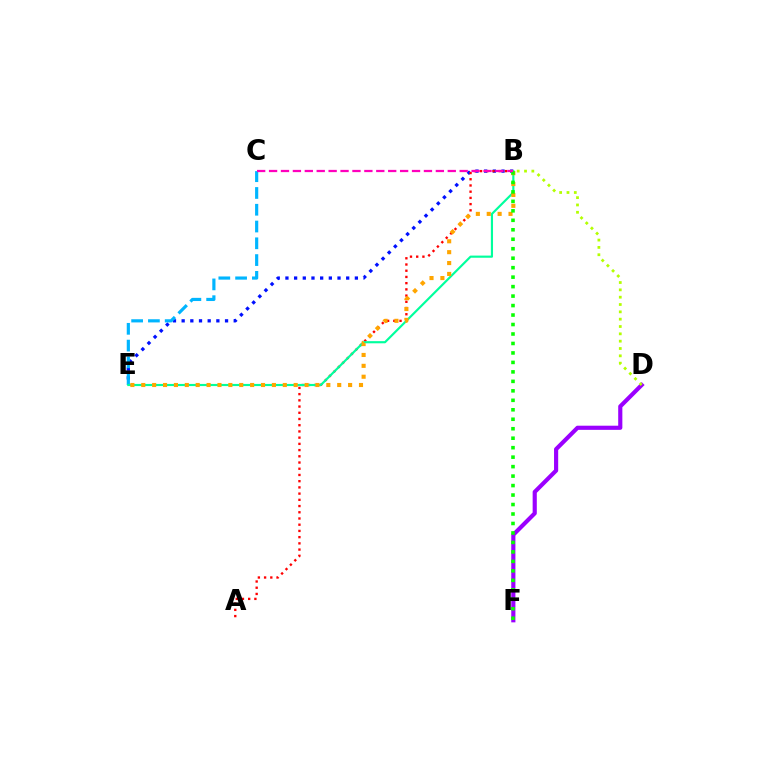{('D', 'F'): [{'color': '#9b00ff', 'line_style': 'solid', 'thickness': 2.99}], ('B', 'E'): [{'color': '#0010ff', 'line_style': 'dotted', 'thickness': 2.36}, {'color': '#00ff9d', 'line_style': 'solid', 'thickness': 1.55}, {'color': '#ffa500', 'line_style': 'dotted', 'thickness': 2.96}], ('C', 'E'): [{'color': '#00b5ff', 'line_style': 'dashed', 'thickness': 2.28}], ('A', 'B'): [{'color': '#ff0000', 'line_style': 'dotted', 'thickness': 1.69}], ('B', 'F'): [{'color': '#08ff00', 'line_style': 'dotted', 'thickness': 2.57}], ('B', 'D'): [{'color': '#b3ff00', 'line_style': 'dotted', 'thickness': 1.99}], ('B', 'C'): [{'color': '#ff00bd', 'line_style': 'dashed', 'thickness': 1.62}]}